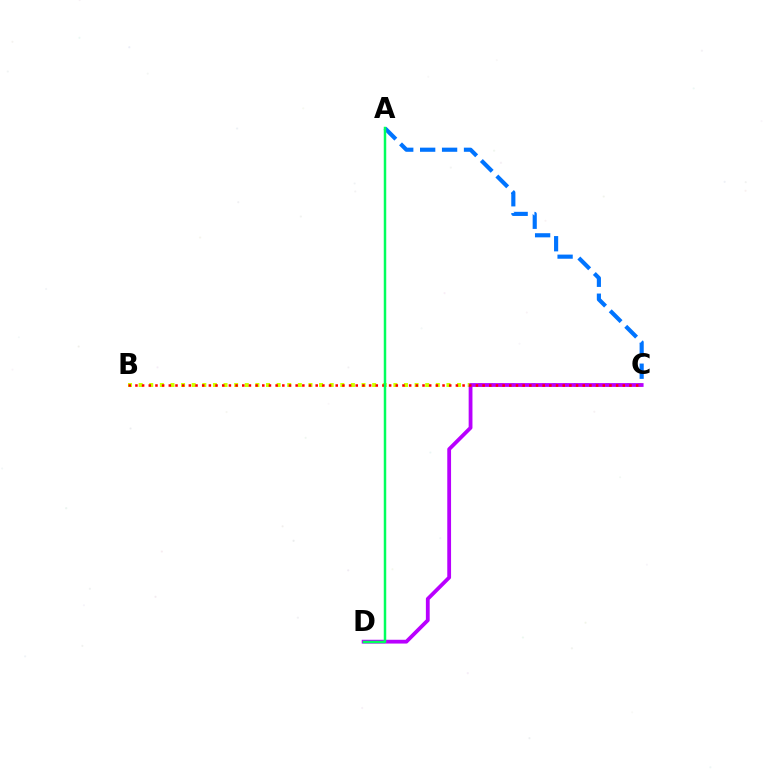{('A', 'C'): [{'color': '#0074ff', 'line_style': 'dashed', 'thickness': 2.98}], ('B', 'C'): [{'color': '#d1ff00', 'line_style': 'dotted', 'thickness': 2.88}, {'color': '#ff0000', 'line_style': 'dotted', 'thickness': 1.81}], ('C', 'D'): [{'color': '#b900ff', 'line_style': 'solid', 'thickness': 2.73}], ('A', 'D'): [{'color': '#00ff5c', 'line_style': 'solid', 'thickness': 1.79}]}